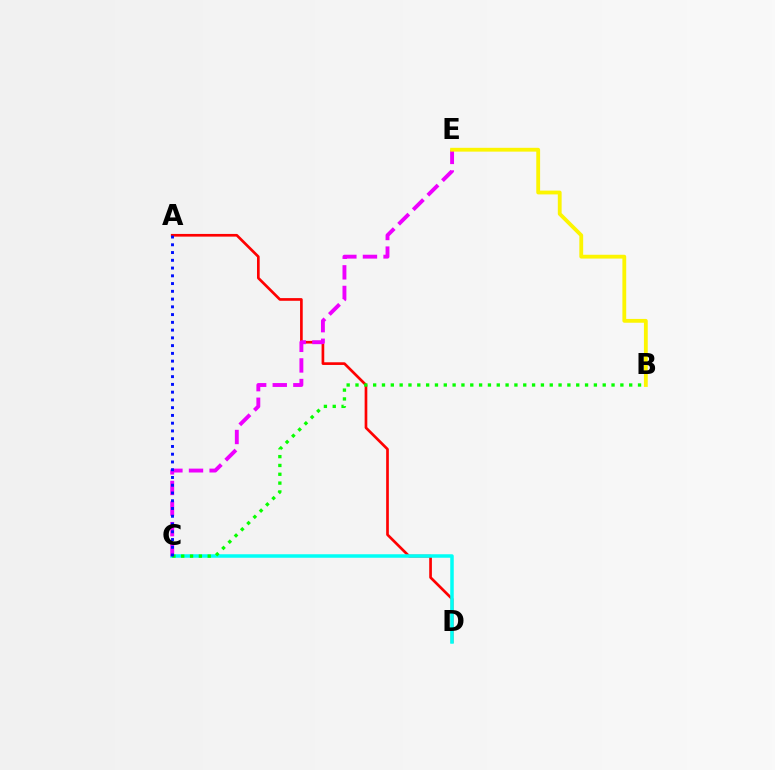{('A', 'D'): [{'color': '#ff0000', 'line_style': 'solid', 'thickness': 1.93}], ('C', 'D'): [{'color': '#00fff6', 'line_style': 'solid', 'thickness': 2.52}], ('C', 'E'): [{'color': '#ee00ff', 'line_style': 'dashed', 'thickness': 2.8}], ('B', 'E'): [{'color': '#fcf500', 'line_style': 'solid', 'thickness': 2.75}], ('B', 'C'): [{'color': '#08ff00', 'line_style': 'dotted', 'thickness': 2.4}], ('A', 'C'): [{'color': '#0010ff', 'line_style': 'dotted', 'thickness': 2.11}]}